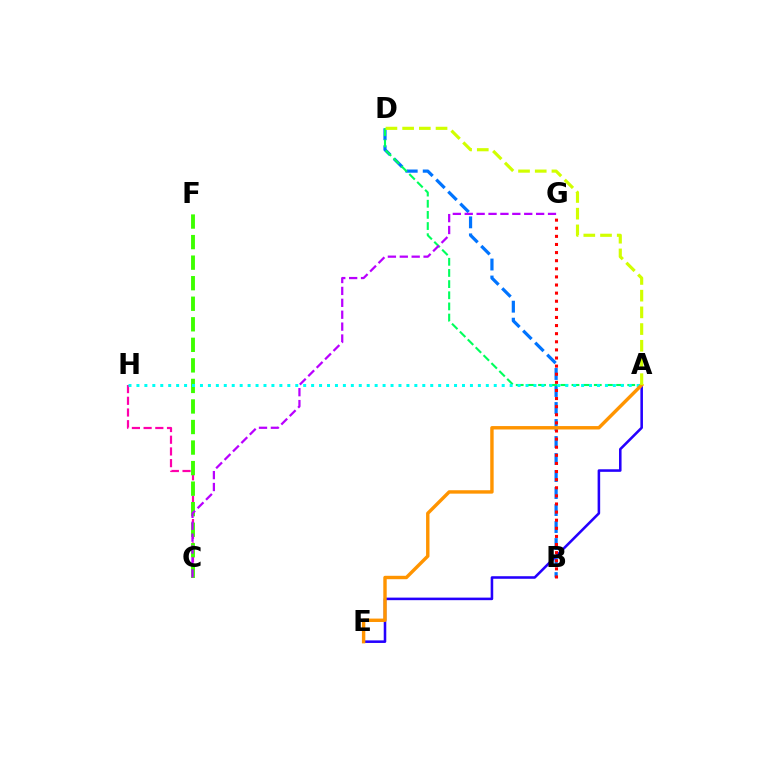{('C', 'H'): [{'color': '#ff00ac', 'line_style': 'dashed', 'thickness': 1.59}], ('C', 'F'): [{'color': '#3dff00', 'line_style': 'dashed', 'thickness': 2.79}], ('B', 'D'): [{'color': '#0074ff', 'line_style': 'dashed', 'thickness': 2.31}], ('A', 'D'): [{'color': '#00ff5c', 'line_style': 'dashed', 'thickness': 1.52}, {'color': '#d1ff00', 'line_style': 'dashed', 'thickness': 2.27}], ('C', 'G'): [{'color': '#b900ff', 'line_style': 'dashed', 'thickness': 1.62}], ('A', 'E'): [{'color': '#2500ff', 'line_style': 'solid', 'thickness': 1.84}, {'color': '#ff9400', 'line_style': 'solid', 'thickness': 2.46}], ('A', 'H'): [{'color': '#00fff6', 'line_style': 'dotted', 'thickness': 2.16}], ('B', 'G'): [{'color': '#ff0000', 'line_style': 'dotted', 'thickness': 2.2}]}